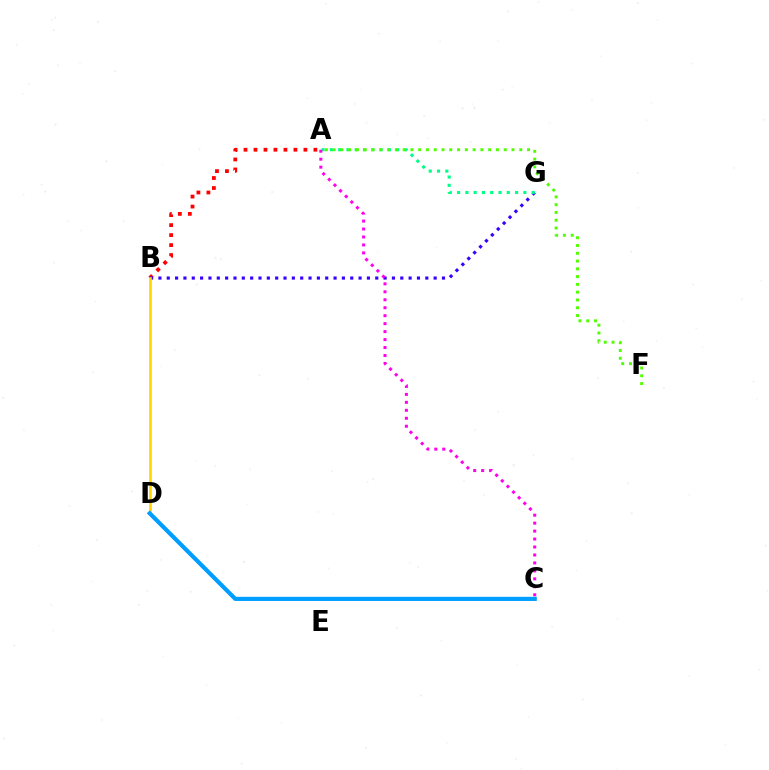{('A', 'B'): [{'color': '#ff0000', 'line_style': 'dotted', 'thickness': 2.71}], ('B', 'G'): [{'color': '#3700ff', 'line_style': 'dotted', 'thickness': 2.27}], ('A', 'G'): [{'color': '#00ff86', 'line_style': 'dotted', 'thickness': 2.25}], ('B', 'D'): [{'color': '#ffd500', 'line_style': 'solid', 'thickness': 1.9}], ('A', 'C'): [{'color': '#ff00ed', 'line_style': 'dotted', 'thickness': 2.16}], ('C', 'D'): [{'color': '#009eff', 'line_style': 'solid', 'thickness': 2.98}], ('A', 'F'): [{'color': '#4fff00', 'line_style': 'dotted', 'thickness': 2.11}]}